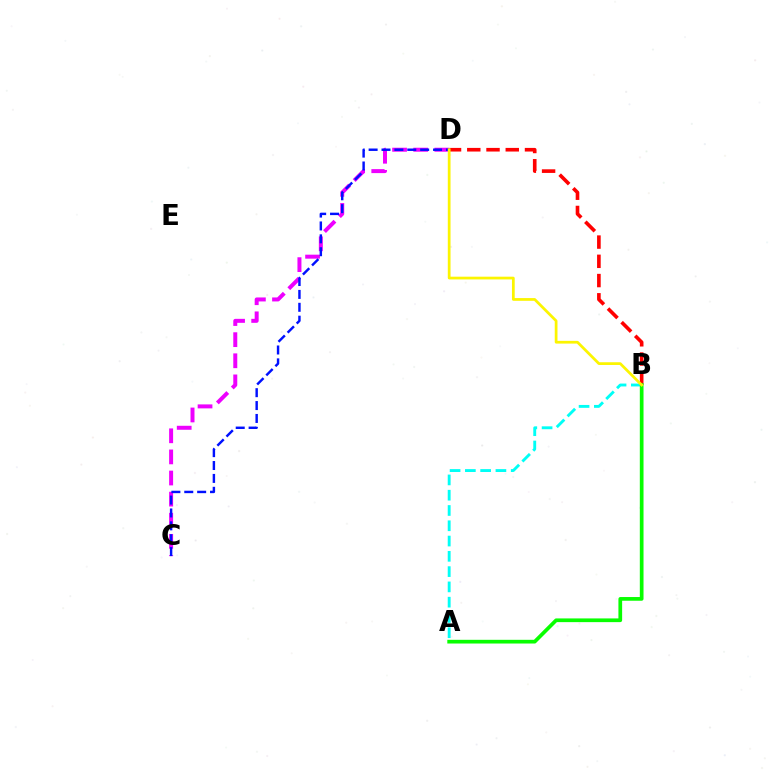{('A', 'B'): [{'color': '#00fff6', 'line_style': 'dashed', 'thickness': 2.08}, {'color': '#08ff00', 'line_style': 'solid', 'thickness': 2.67}], ('B', 'D'): [{'color': '#ff0000', 'line_style': 'dashed', 'thickness': 2.61}, {'color': '#fcf500', 'line_style': 'solid', 'thickness': 1.97}], ('C', 'D'): [{'color': '#ee00ff', 'line_style': 'dashed', 'thickness': 2.87}, {'color': '#0010ff', 'line_style': 'dashed', 'thickness': 1.75}]}